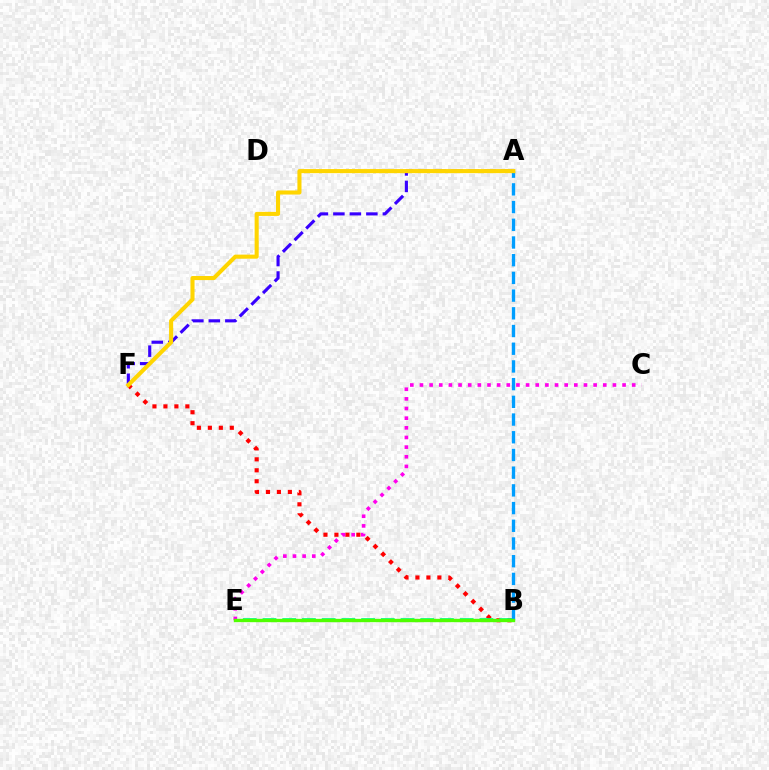{('A', 'F'): [{'color': '#3700ff', 'line_style': 'dashed', 'thickness': 2.24}, {'color': '#ffd500', 'line_style': 'solid', 'thickness': 2.94}], ('B', 'F'): [{'color': '#ff0000', 'line_style': 'dotted', 'thickness': 2.98}], ('B', 'E'): [{'color': '#00ff86', 'line_style': 'dashed', 'thickness': 2.68}, {'color': '#4fff00', 'line_style': 'solid', 'thickness': 2.43}], ('A', 'B'): [{'color': '#009eff', 'line_style': 'dashed', 'thickness': 2.41}], ('C', 'E'): [{'color': '#ff00ed', 'line_style': 'dotted', 'thickness': 2.62}]}